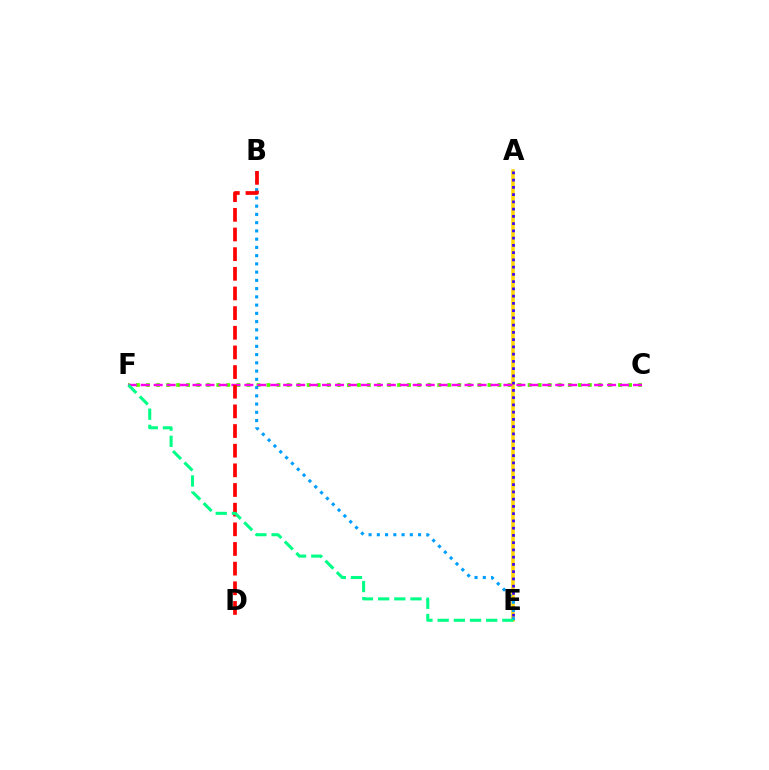{('C', 'F'): [{'color': '#4fff00', 'line_style': 'dotted', 'thickness': 2.73}, {'color': '#ff00ed', 'line_style': 'dashed', 'thickness': 1.76}], ('A', 'E'): [{'color': '#ffd500', 'line_style': 'solid', 'thickness': 2.54}, {'color': '#3700ff', 'line_style': 'dotted', 'thickness': 1.97}], ('B', 'E'): [{'color': '#009eff', 'line_style': 'dotted', 'thickness': 2.24}], ('B', 'D'): [{'color': '#ff0000', 'line_style': 'dashed', 'thickness': 2.67}], ('E', 'F'): [{'color': '#00ff86', 'line_style': 'dashed', 'thickness': 2.2}]}